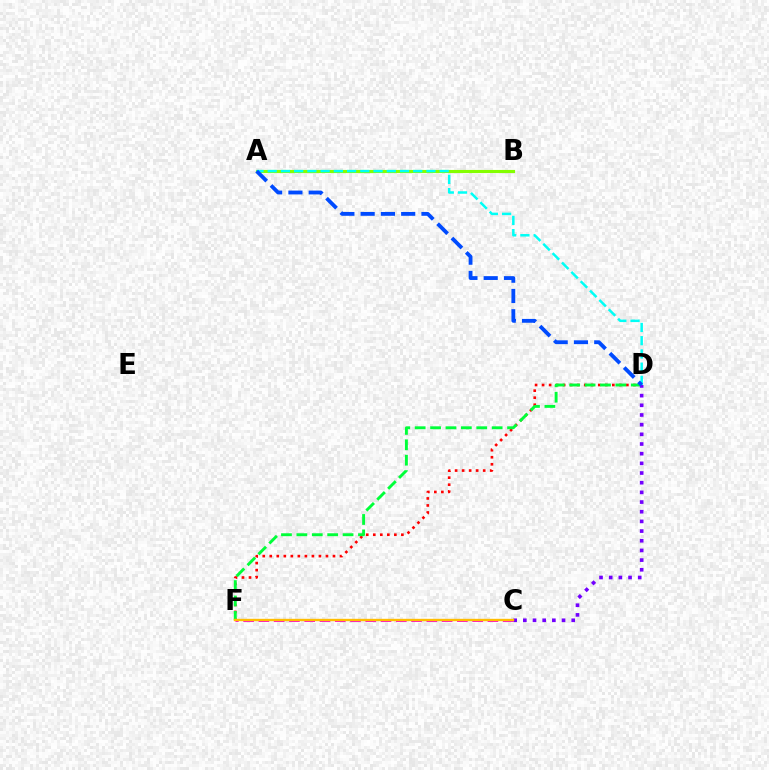{('D', 'F'): [{'color': '#ff0000', 'line_style': 'dotted', 'thickness': 1.91}, {'color': '#00ff39', 'line_style': 'dashed', 'thickness': 2.09}], ('C', 'D'): [{'color': '#7200ff', 'line_style': 'dotted', 'thickness': 2.63}], ('A', 'B'): [{'color': '#84ff00', 'line_style': 'solid', 'thickness': 2.24}], ('A', 'D'): [{'color': '#00fff6', 'line_style': 'dashed', 'thickness': 1.8}, {'color': '#004bff', 'line_style': 'dashed', 'thickness': 2.75}], ('C', 'F'): [{'color': '#ff00cf', 'line_style': 'dashed', 'thickness': 2.07}, {'color': '#ffbd00', 'line_style': 'solid', 'thickness': 1.71}]}